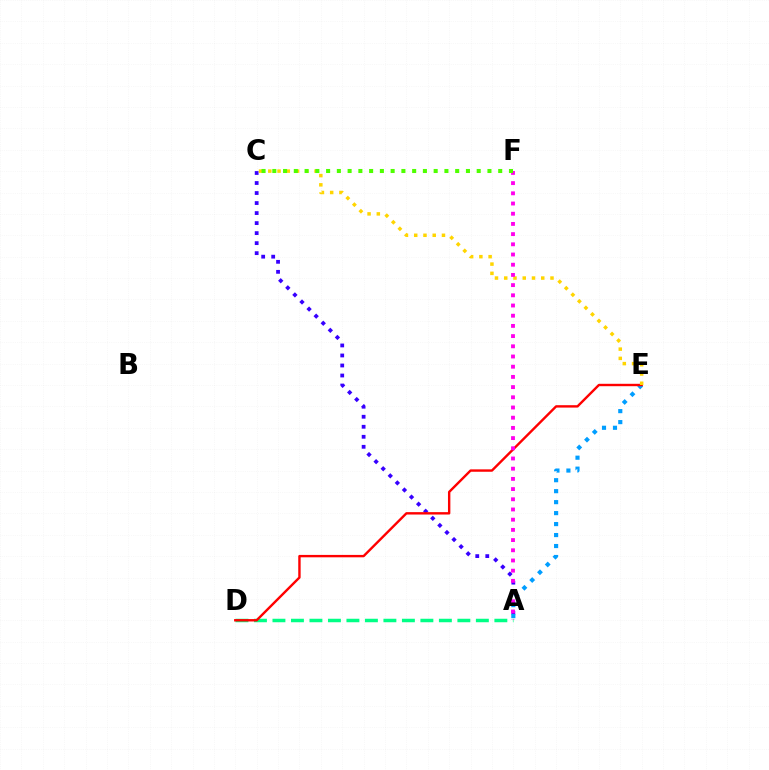{('A', 'C'): [{'color': '#3700ff', 'line_style': 'dotted', 'thickness': 2.72}], ('A', 'E'): [{'color': '#009eff', 'line_style': 'dotted', 'thickness': 2.98}], ('A', 'D'): [{'color': '#00ff86', 'line_style': 'dashed', 'thickness': 2.51}], ('D', 'E'): [{'color': '#ff0000', 'line_style': 'solid', 'thickness': 1.73}], ('C', 'E'): [{'color': '#ffd500', 'line_style': 'dotted', 'thickness': 2.51}], ('A', 'F'): [{'color': '#ff00ed', 'line_style': 'dotted', 'thickness': 2.77}], ('C', 'F'): [{'color': '#4fff00', 'line_style': 'dotted', 'thickness': 2.92}]}